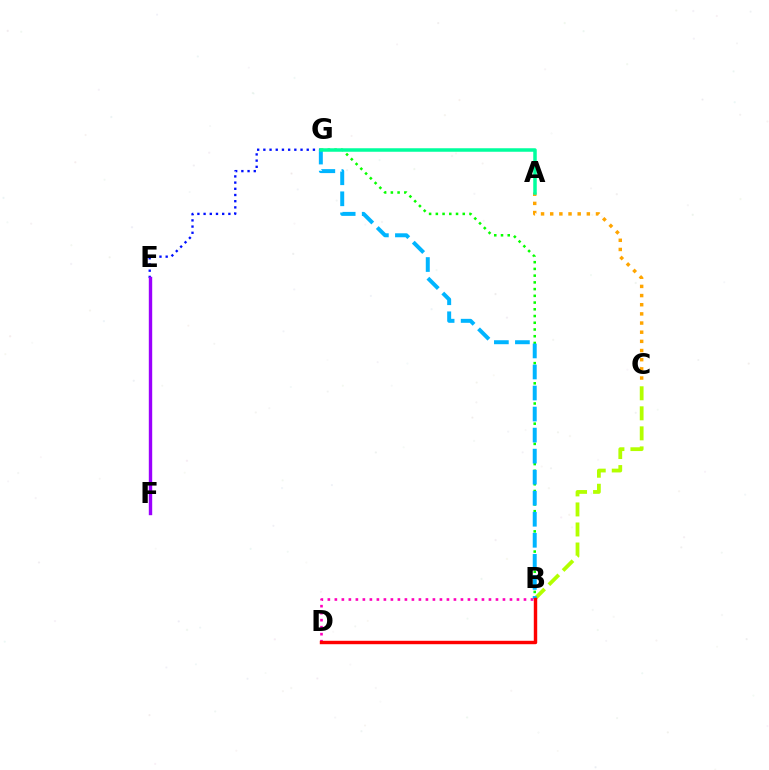{('B', 'G'): [{'color': '#08ff00', 'line_style': 'dotted', 'thickness': 1.83}, {'color': '#00b5ff', 'line_style': 'dashed', 'thickness': 2.86}], ('B', 'D'): [{'color': '#ff00bd', 'line_style': 'dotted', 'thickness': 1.9}, {'color': '#ff0000', 'line_style': 'solid', 'thickness': 2.47}], ('B', 'C'): [{'color': '#b3ff00', 'line_style': 'dashed', 'thickness': 2.72}], ('E', 'G'): [{'color': '#0010ff', 'line_style': 'dotted', 'thickness': 1.68}], ('A', 'C'): [{'color': '#ffa500', 'line_style': 'dotted', 'thickness': 2.49}], ('E', 'F'): [{'color': '#9b00ff', 'line_style': 'solid', 'thickness': 2.44}], ('A', 'G'): [{'color': '#00ff9d', 'line_style': 'solid', 'thickness': 2.53}]}